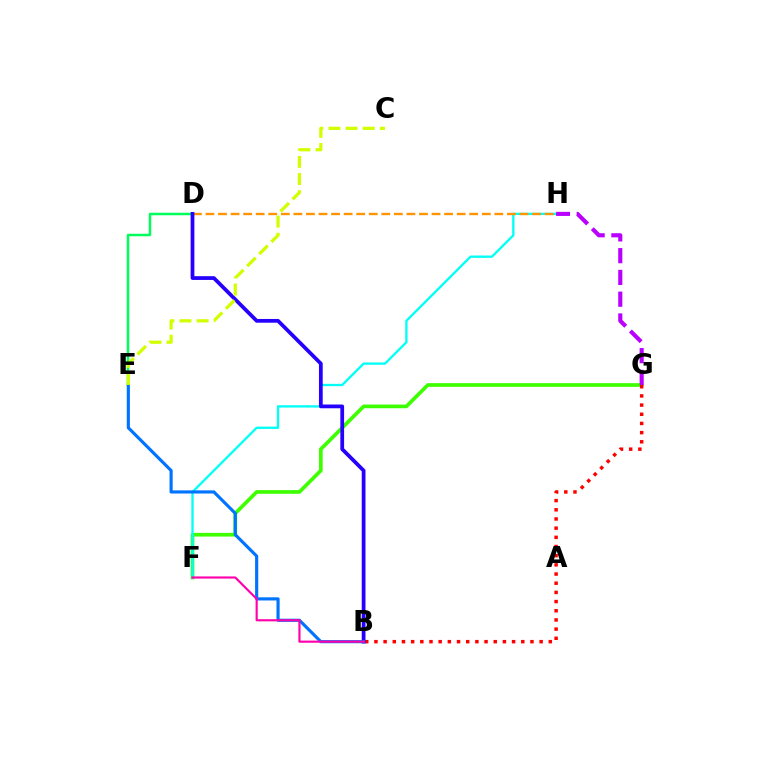{('F', 'G'): [{'color': '#3dff00', 'line_style': 'solid', 'thickness': 2.65}], ('F', 'H'): [{'color': '#00fff6', 'line_style': 'solid', 'thickness': 1.67}], ('D', 'E'): [{'color': '#00ff5c', 'line_style': 'solid', 'thickness': 1.79}], ('G', 'H'): [{'color': '#b900ff', 'line_style': 'dashed', 'thickness': 2.96}], ('D', 'H'): [{'color': '#ff9400', 'line_style': 'dashed', 'thickness': 1.71}], ('B', 'G'): [{'color': '#ff0000', 'line_style': 'dotted', 'thickness': 2.49}], ('B', 'D'): [{'color': '#2500ff', 'line_style': 'solid', 'thickness': 2.7}], ('B', 'E'): [{'color': '#0074ff', 'line_style': 'solid', 'thickness': 2.27}], ('B', 'F'): [{'color': '#ff00ac', 'line_style': 'solid', 'thickness': 1.55}], ('C', 'E'): [{'color': '#d1ff00', 'line_style': 'dashed', 'thickness': 2.33}]}